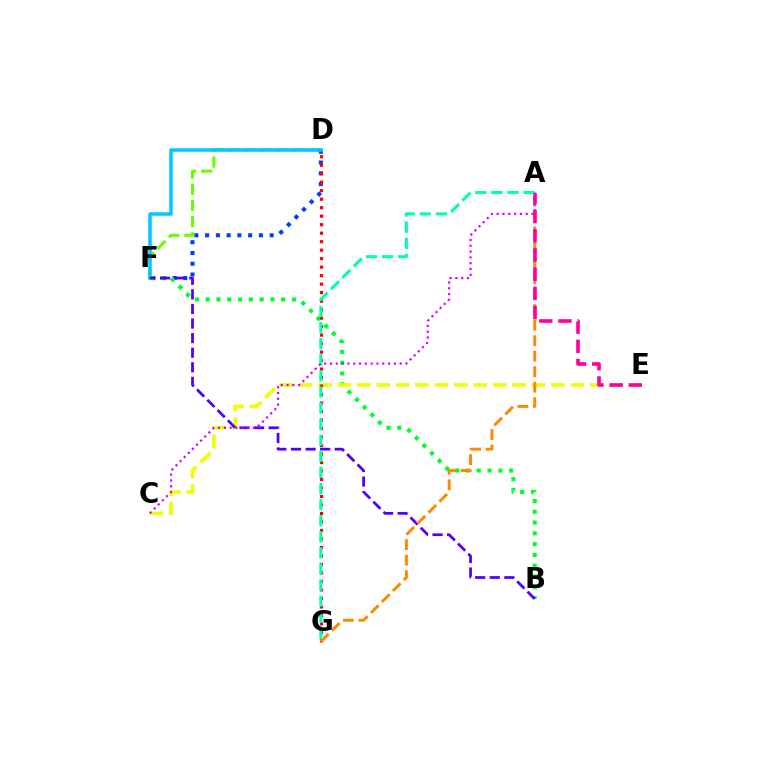{('D', 'F'): [{'color': '#66ff00', 'line_style': 'dashed', 'thickness': 2.2}, {'color': '#003fff', 'line_style': 'dotted', 'thickness': 2.92}, {'color': '#00c7ff', 'line_style': 'solid', 'thickness': 2.53}], ('B', 'F'): [{'color': '#00ff27', 'line_style': 'dotted', 'thickness': 2.93}, {'color': '#4f00ff', 'line_style': 'dashed', 'thickness': 1.98}], ('C', 'E'): [{'color': '#eeff00', 'line_style': 'dashed', 'thickness': 2.64}], ('D', 'G'): [{'color': '#ff0000', 'line_style': 'dotted', 'thickness': 2.31}], ('A', 'G'): [{'color': '#ff8800', 'line_style': 'dashed', 'thickness': 2.11}, {'color': '#00ffaf', 'line_style': 'dashed', 'thickness': 2.19}], ('A', 'E'): [{'color': '#ff00a0', 'line_style': 'dashed', 'thickness': 2.61}], ('A', 'C'): [{'color': '#d600ff', 'line_style': 'dotted', 'thickness': 1.58}]}